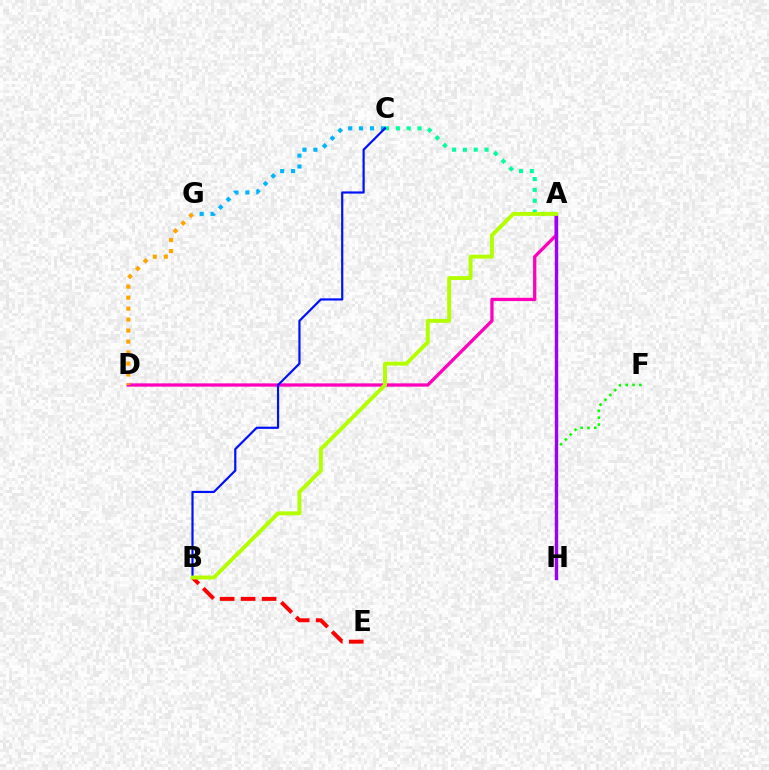{('A', 'C'): [{'color': '#00ff9d', 'line_style': 'dotted', 'thickness': 2.94}], ('C', 'G'): [{'color': '#00b5ff', 'line_style': 'dotted', 'thickness': 2.97}], ('B', 'E'): [{'color': '#ff0000', 'line_style': 'dashed', 'thickness': 2.85}], ('A', 'D'): [{'color': '#ff00bd', 'line_style': 'solid', 'thickness': 2.36}], ('F', 'H'): [{'color': '#08ff00', 'line_style': 'dotted', 'thickness': 1.86}], ('B', 'C'): [{'color': '#0010ff', 'line_style': 'solid', 'thickness': 1.58}], ('D', 'G'): [{'color': '#ffa500', 'line_style': 'dotted', 'thickness': 2.98}], ('A', 'H'): [{'color': '#9b00ff', 'line_style': 'solid', 'thickness': 2.43}], ('A', 'B'): [{'color': '#b3ff00', 'line_style': 'solid', 'thickness': 2.83}]}